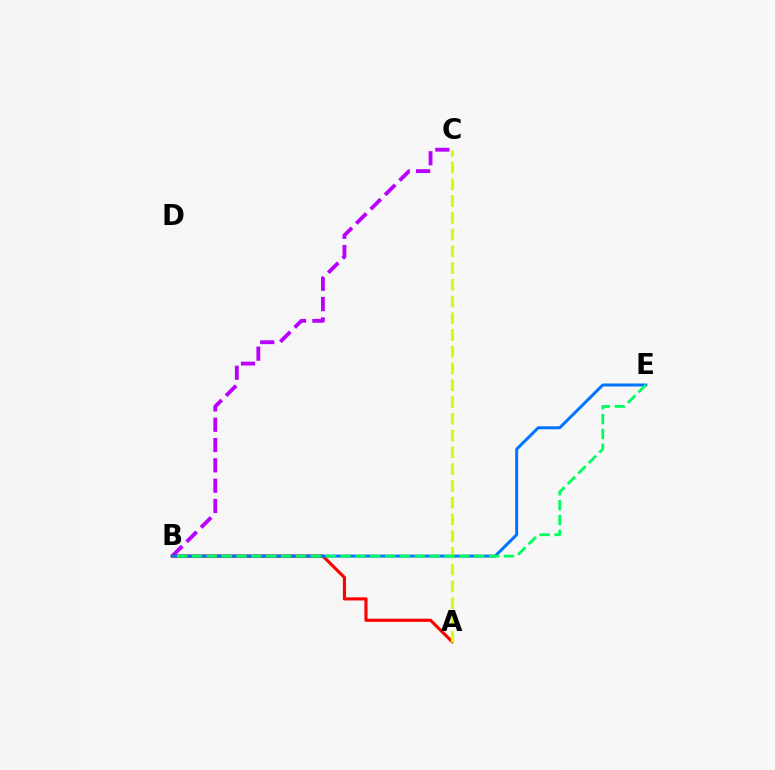{('B', 'C'): [{'color': '#b900ff', 'line_style': 'dashed', 'thickness': 2.76}], ('A', 'B'): [{'color': '#ff0000', 'line_style': 'solid', 'thickness': 2.25}], ('B', 'E'): [{'color': '#0074ff', 'line_style': 'solid', 'thickness': 2.15}, {'color': '#00ff5c', 'line_style': 'dashed', 'thickness': 2.02}], ('A', 'C'): [{'color': '#d1ff00', 'line_style': 'dashed', 'thickness': 2.28}]}